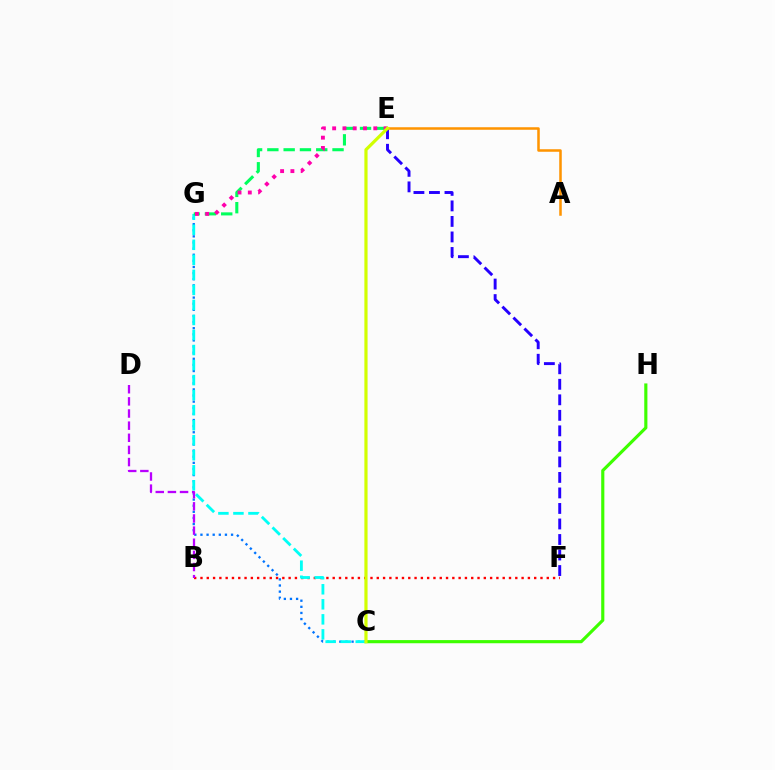{('B', 'F'): [{'color': '#ff0000', 'line_style': 'dotted', 'thickness': 1.71}], ('C', 'H'): [{'color': '#3dff00', 'line_style': 'solid', 'thickness': 2.26}], ('C', 'G'): [{'color': '#0074ff', 'line_style': 'dotted', 'thickness': 1.66}, {'color': '#00fff6', 'line_style': 'dashed', 'thickness': 2.04}], ('B', 'D'): [{'color': '#b900ff', 'line_style': 'dashed', 'thickness': 1.65}], ('E', 'G'): [{'color': '#00ff5c', 'line_style': 'dashed', 'thickness': 2.21}, {'color': '#ff00ac', 'line_style': 'dotted', 'thickness': 2.79}], ('E', 'F'): [{'color': '#2500ff', 'line_style': 'dashed', 'thickness': 2.11}], ('A', 'E'): [{'color': '#ff9400', 'line_style': 'solid', 'thickness': 1.82}], ('C', 'E'): [{'color': '#d1ff00', 'line_style': 'solid', 'thickness': 2.29}]}